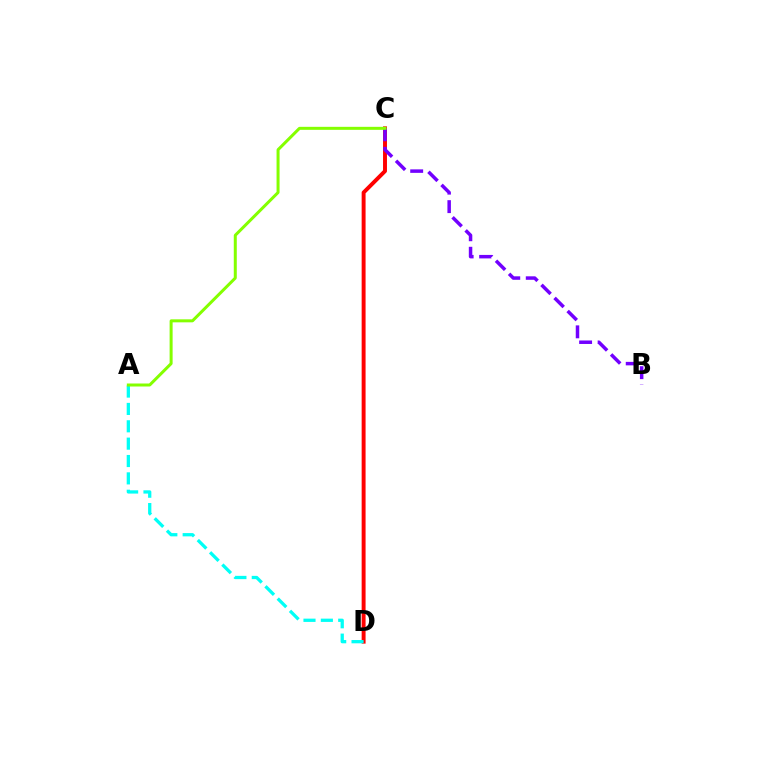{('C', 'D'): [{'color': '#ff0000', 'line_style': 'solid', 'thickness': 2.83}], ('B', 'C'): [{'color': '#7200ff', 'line_style': 'dashed', 'thickness': 2.51}], ('A', 'D'): [{'color': '#00fff6', 'line_style': 'dashed', 'thickness': 2.36}], ('A', 'C'): [{'color': '#84ff00', 'line_style': 'solid', 'thickness': 2.16}]}